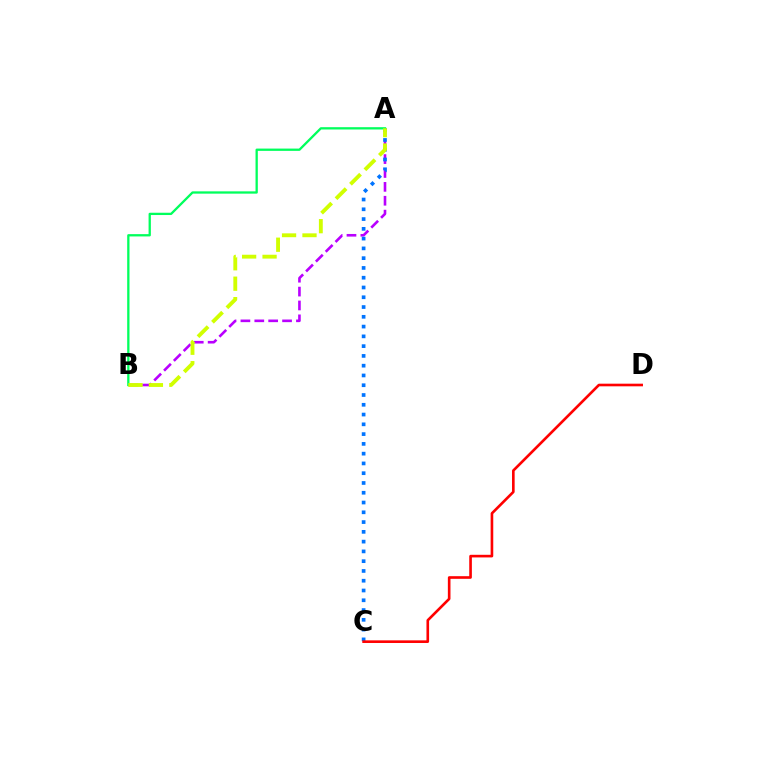{('A', 'B'): [{'color': '#b900ff', 'line_style': 'dashed', 'thickness': 1.89}, {'color': '#00ff5c', 'line_style': 'solid', 'thickness': 1.65}, {'color': '#d1ff00', 'line_style': 'dashed', 'thickness': 2.78}], ('A', 'C'): [{'color': '#0074ff', 'line_style': 'dotted', 'thickness': 2.66}], ('C', 'D'): [{'color': '#ff0000', 'line_style': 'solid', 'thickness': 1.89}]}